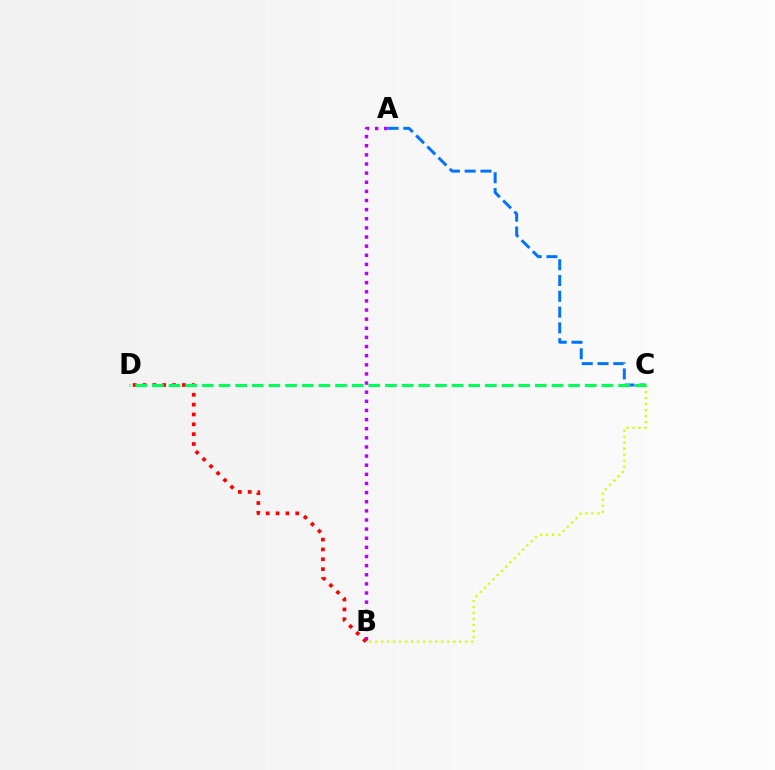{('A', 'B'): [{'color': '#b900ff', 'line_style': 'dotted', 'thickness': 2.48}], ('B', 'C'): [{'color': '#d1ff00', 'line_style': 'dotted', 'thickness': 1.63}], ('B', 'D'): [{'color': '#ff0000', 'line_style': 'dotted', 'thickness': 2.67}], ('A', 'C'): [{'color': '#0074ff', 'line_style': 'dashed', 'thickness': 2.15}], ('C', 'D'): [{'color': '#00ff5c', 'line_style': 'dashed', 'thickness': 2.26}]}